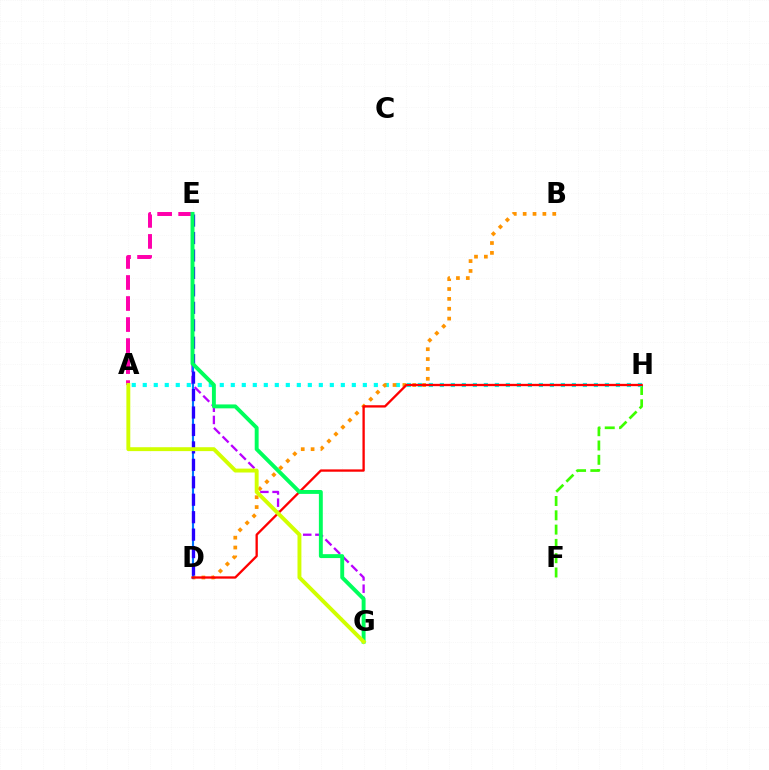{('F', 'H'): [{'color': '#3dff00', 'line_style': 'dashed', 'thickness': 1.94}], ('A', 'H'): [{'color': '#00fff6', 'line_style': 'dotted', 'thickness': 2.99}], ('B', 'D'): [{'color': '#ff9400', 'line_style': 'dotted', 'thickness': 2.68}], ('A', 'E'): [{'color': '#ff00ac', 'line_style': 'dashed', 'thickness': 2.86}], ('E', 'G'): [{'color': '#b900ff', 'line_style': 'dashed', 'thickness': 1.65}, {'color': '#00ff5c', 'line_style': 'solid', 'thickness': 2.81}], ('D', 'E'): [{'color': '#0074ff', 'line_style': 'solid', 'thickness': 1.54}, {'color': '#2500ff', 'line_style': 'dashed', 'thickness': 2.37}], ('D', 'H'): [{'color': '#ff0000', 'line_style': 'solid', 'thickness': 1.67}], ('A', 'G'): [{'color': '#d1ff00', 'line_style': 'solid', 'thickness': 2.81}]}